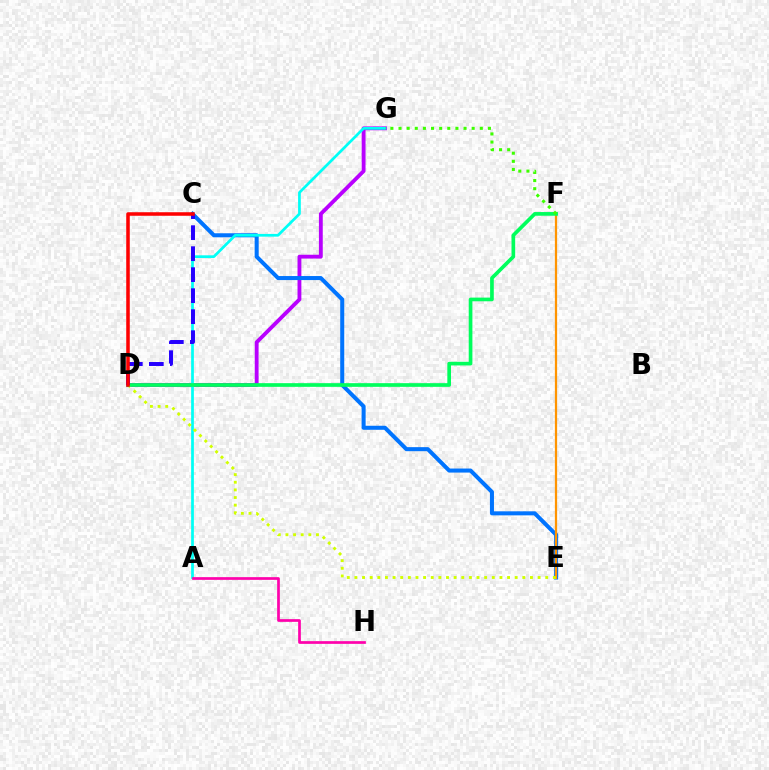{('D', 'G'): [{'color': '#b900ff', 'line_style': 'solid', 'thickness': 2.76}], ('C', 'E'): [{'color': '#0074ff', 'line_style': 'solid', 'thickness': 2.9}], ('A', 'G'): [{'color': '#00fff6', 'line_style': 'solid', 'thickness': 1.96}], ('A', 'H'): [{'color': '#ff00ac', 'line_style': 'solid', 'thickness': 1.95}], ('E', 'F'): [{'color': '#ff9400', 'line_style': 'solid', 'thickness': 1.62}], ('D', 'E'): [{'color': '#d1ff00', 'line_style': 'dotted', 'thickness': 2.07}], ('D', 'F'): [{'color': '#00ff5c', 'line_style': 'solid', 'thickness': 2.65}], ('C', 'D'): [{'color': '#2500ff', 'line_style': 'dashed', 'thickness': 2.85}, {'color': '#ff0000', 'line_style': 'solid', 'thickness': 2.55}], ('F', 'G'): [{'color': '#3dff00', 'line_style': 'dotted', 'thickness': 2.21}]}